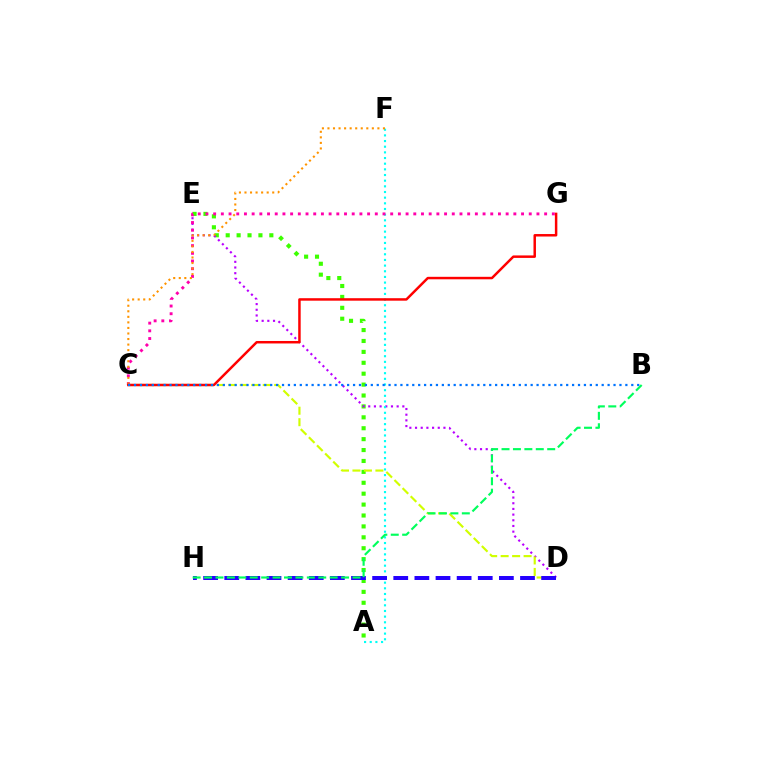{('A', 'E'): [{'color': '#3dff00', 'line_style': 'dotted', 'thickness': 2.96}], ('D', 'E'): [{'color': '#b900ff', 'line_style': 'dotted', 'thickness': 1.54}], ('A', 'F'): [{'color': '#00fff6', 'line_style': 'dotted', 'thickness': 1.54}], ('C', 'G'): [{'color': '#ff00ac', 'line_style': 'dotted', 'thickness': 2.09}, {'color': '#ff0000', 'line_style': 'solid', 'thickness': 1.79}], ('C', 'D'): [{'color': '#d1ff00', 'line_style': 'dashed', 'thickness': 1.56}], ('C', 'F'): [{'color': '#ff9400', 'line_style': 'dotted', 'thickness': 1.51}], ('D', 'H'): [{'color': '#2500ff', 'line_style': 'dashed', 'thickness': 2.87}], ('B', 'C'): [{'color': '#0074ff', 'line_style': 'dotted', 'thickness': 1.61}], ('B', 'H'): [{'color': '#00ff5c', 'line_style': 'dashed', 'thickness': 1.55}]}